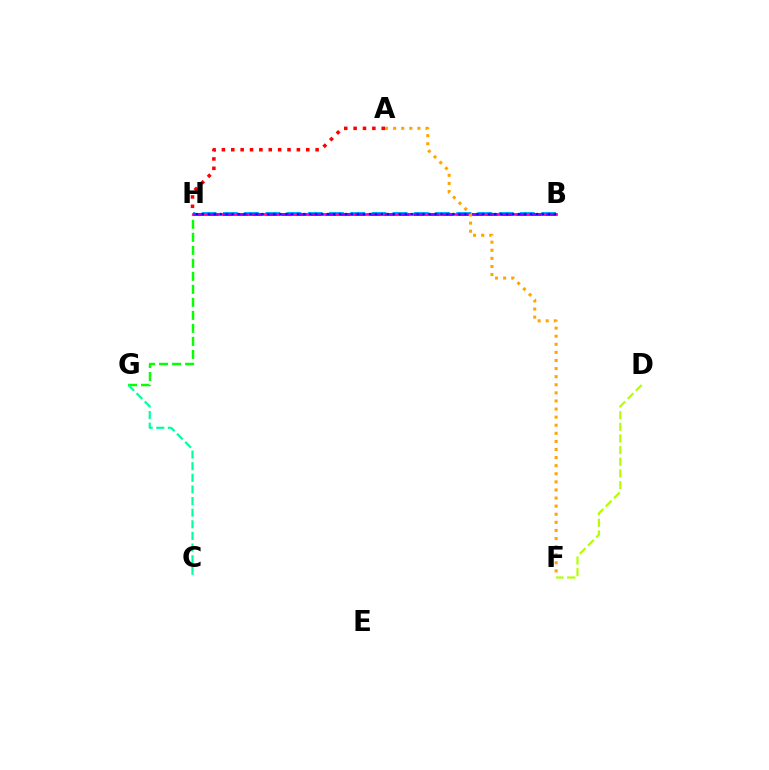{('G', 'H'): [{'color': '#08ff00', 'line_style': 'dashed', 'thickness': 1.77}], ('B', 'H'): [{'color': '#00b5ff', 'line_style': 'dashed', 'thickness': 2.88}, {'color': '#ff00bd', 'line_style': 'solid', 'thickness': 1.95}, {'color': '#9b00ff', 'line_style': 'dashed', 'thickness': 2.0}, {'color': '#0010ff', 'line_style': 'dotted', 'thickness': 1.62}], ('A', 'H'): [{'color': '#ff0000', 'line_style': 'dotted', 'thickness': 2.55}], ('C', 'G'): [{'color': '#00ff9d', 'line_style': 'dashed', 'thickness': 1.58}], ('A', 'F'): [{'color': '#ffa500', 'line_style': 'dotted', 'thickness': 2.2}], ('D', 'F'): [{'color': '#b3ff00', 'line_style': 'dashed', 'thickness': 1.58}]}